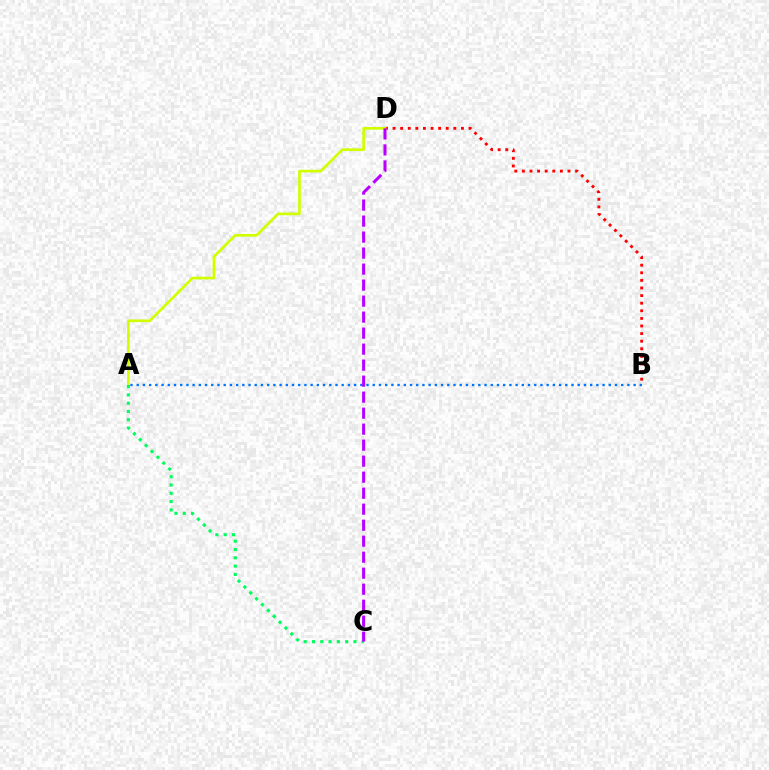{('A', 'B'): [{'color': '#0074ff', 'line_style': 'dotted', 'thickness': 1.69}], ('B', 'D'): [{'color': '#ff0000', 'line_style': 'dotted', 'thickness': 2.06}], ('A', 'D'): [{'color': '#d1ff00', 'line_style': 'solid', 'thickness': 1.93}], ('A', 'C'): [{'color': '#00ff5c', 'line_style': 'dotted', 'thickness': 2.25}], ('C', 'D'): [{'color': '#b900ff', 'line_style': 'dashed', 'thickness': 2.17}]}